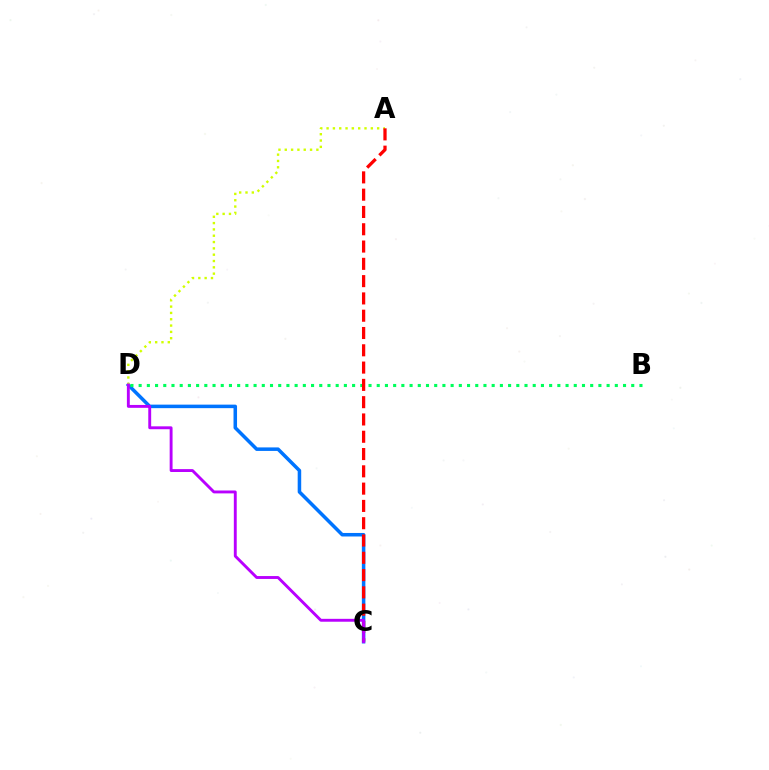{('C', 'D'): [{'color': '#0074ff', 'line_style': 'solid', 'thickness': 2.54}, {'color': '#b900ff', 'line_style': 'solid', 'thickness': 2.08}], ('B', 'D'): [{'color': '#00ff5c', 'line_style': 'dotted', 'thickness': 2.23}], ('A', 'D'): [{'color': '#d1ff00', 'line_style': 'dotted', 'thickness': 1.72}], ('A', 'C'): [{'color': '#ff0000', 'line_style': 'dashed', 'thickness': 2.35}]}